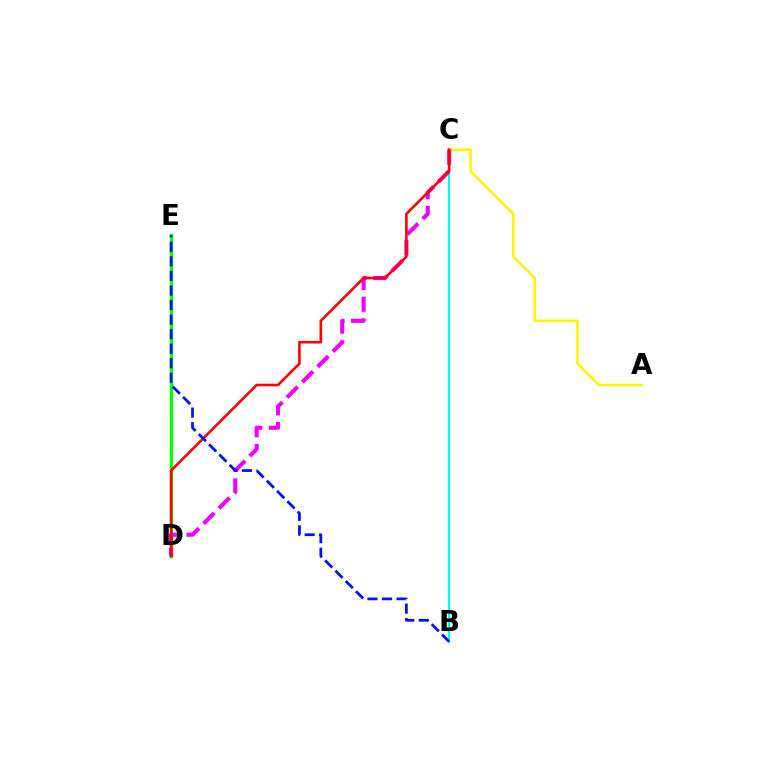{('B', 'C'): [{'color': '#00fff6', 'line_style': 'solid', 'thickness': 1.58}], ('D', 'E'): [{'color': '#08ff00', 'line_style': 'solid', 'thickness': 2.46}], ('A', 'C'): [{'color': '#fcf500', 'line_style': 'solid', 'thickness': 1.85}], ('C', 'D'): [{'color': '#ee00ff', 'line_style': 'dashed', 'thickness': 2.94}, {'color': '#ff0000', 'line_style': 'solid', 'thickness': 1.88}], ('B', 'E'): [{'color': '#0010ff', 'line_style': 'dashed', 'thickness': 1.98}]}